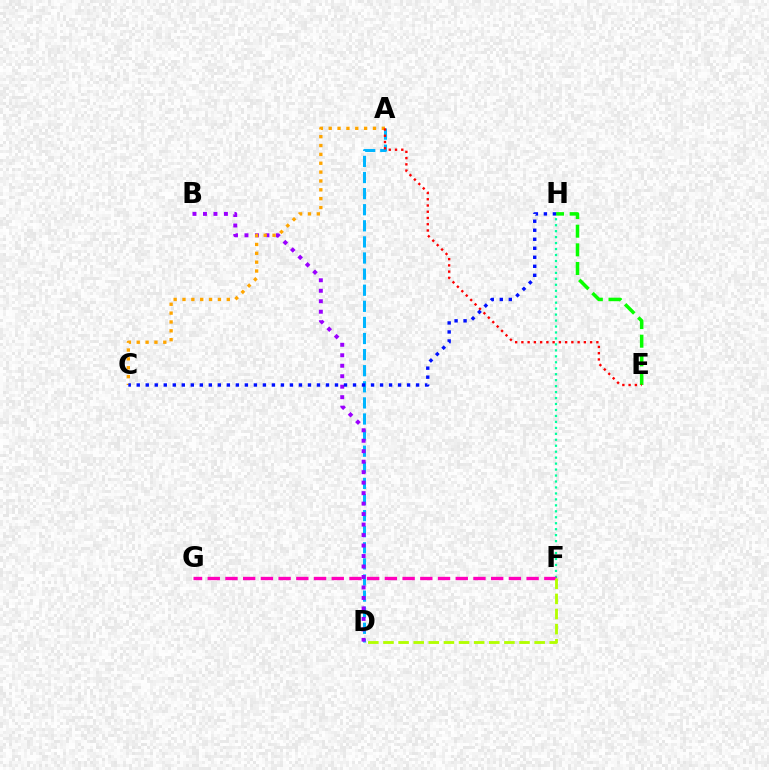{('F', 'H'): [{'color': '#00ff9d', 'line_style': 'dotted', 'thickness': 1.62}], ('A', 'D'): [{'color': '#00b5ff', 'line_style': 'dashed', 'thickness': 2.19}], ('F', 'G'): [{'color': '#ff00bd', 'line_style': 'dashed', 'thickness': 2.41}], ('E', 'H'): [{'color': '#08ff00', 'line_style': 'dashed', 'thickness': 2.53}], ('B', 'D'): [{'color': '#9b00ff', 'line_style': 'dotted', 'thickness': 2.85}], ('A', 'C'): [{'color': '#ffa500', 'line_style': 'dotted', 'thickness': 2.41}], ('A', 'E'): [{'color': '#ff0000', 'line_style': 'dotted', 'thickness': 1.7}], ('D', 'F'): [{'color': '#b3ff00', 'line_style': 'dashed', 'thickness': 2.05}], ('C', 'H'): [{'color': '#0010ff', 'line_style': 'dotted', 'thickness': 2.45}]}